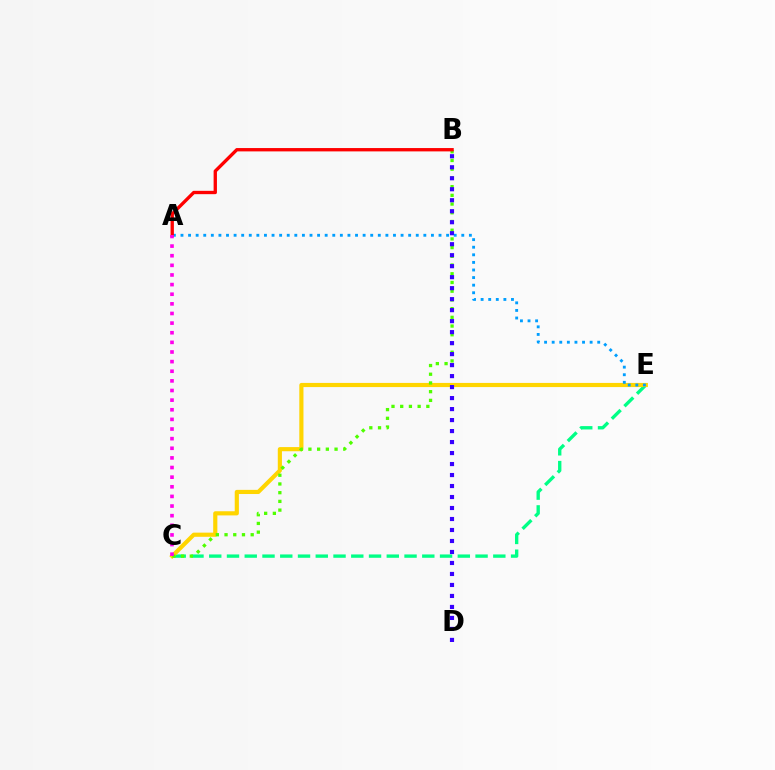{('C', 'E'): [{'color': '#00ff86', 'line_style': 'dashed', 'thickness': 2.41}, {'color': '#ffd500', 'line_style': 'solid', 'thickness': 2.99}], ('B', 'C'): [{'color': '#4fff00', 'line_style': 'dotted', 'thickness': 2.37}], ('A', 'E'): [{'color': '#009eff', 'line_style': 'dotted', 'thickness': 2.06}], ('B', 'D'): [{'color': '#3700ff', 'line_style': 'dotted', 'thickness': 2.99}], ('A', 'B'): [{'color': '#ff0000', 'line_style': 'solid', 'thickness': 2.4}], ('A', 'C'): [{'color': '#ff00ed', 'line_style': 'dotted', 'thickness': 2.62}]}